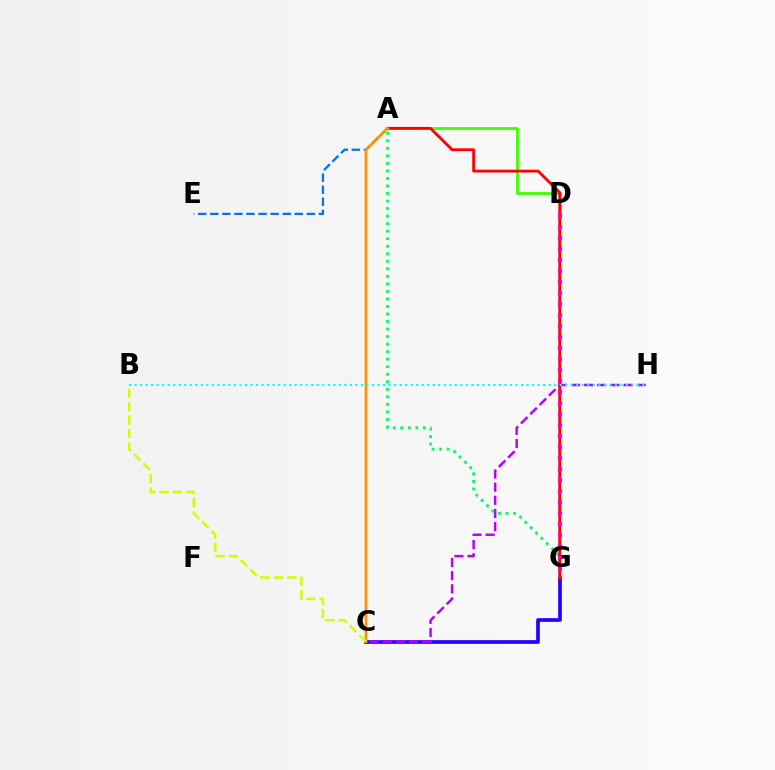{('C', 'G'): [{'color': '#2500ff', 'line_style': 'solid', 'thickness': 2.66}], ('A', 'D'): [{'color': '#3dff00', 'line_style': 'solid', 'thickness': 2.0}], ('A', 'E'): [{'color': '#0074ff', 'line_style': 'dashed', 'thickness': 1.64}], ('C', 'H'): [{'color': '#b900ff', 'line_style': 'dashed', 'thickness': 1.79}], ('A', 'G'): [{'color': '#00ff5c', 'line_style': 'dotted', 'thickness': 2.05}, {'color': '#ff0000', 'line_style': 'solid', 'thickness': 2.02}], ('A', 'C'): [{'color': '#ff9400', 'line_style': 'solid', 'thickness': 1.98}], ('B', 'C'): [{'color': '#d1ff00', 'line_style': 'dashed', 'thickness': 1.83}], ('B', 'H'): [{'color': '#00fff6', 'line_style': 'dotted', 'thickness': 1.5}], ('D', 'G'): [{'color': '#ff00ac', 'line_style': 'dotted', 'thickness': 2.99}]}